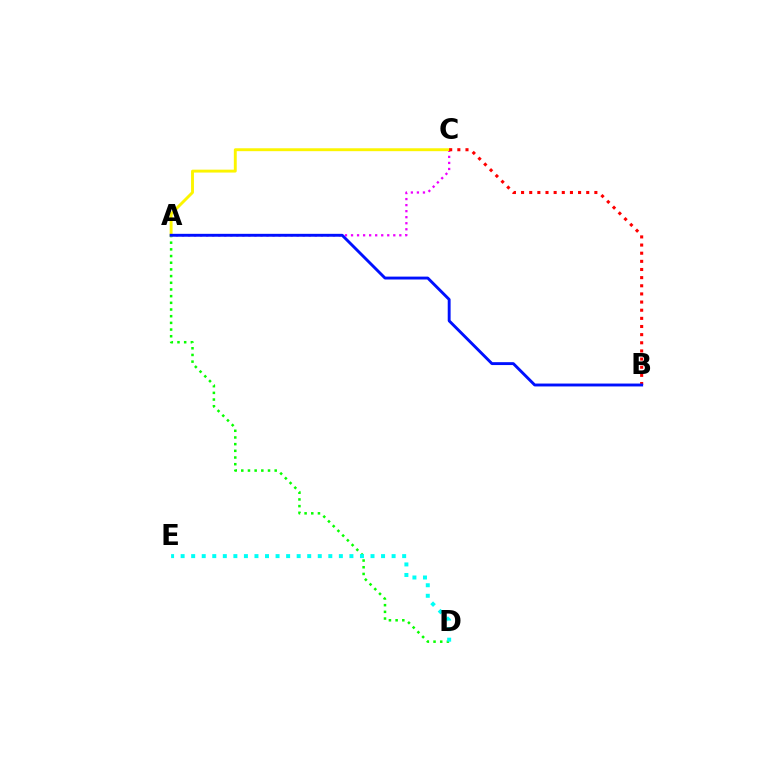{('A', 'D'): [{'color': '#08ff00', 'line_style': 'dotted', 'thickness': 1.82}], ('A', 'C'): [{'color': '#ee00ff', 'line_style': 'dotted', 'thickness': 1.64}, {'color': '#fcf500', 'line_style': 'solid', 'thickness': 2.09}], ('D', 'E'): [{'color': '#00fff6', 'line_style': 'dotted', 'thickness': 2.87}], ('B', 'C'): [{'color': '#ff0000', 'line_style': 'dotted', 'thickness': 2.21}], ('A', 'B'): [{'color': '#0010ff', 'line_style': 'solid', 'thickness': 2.08}]}